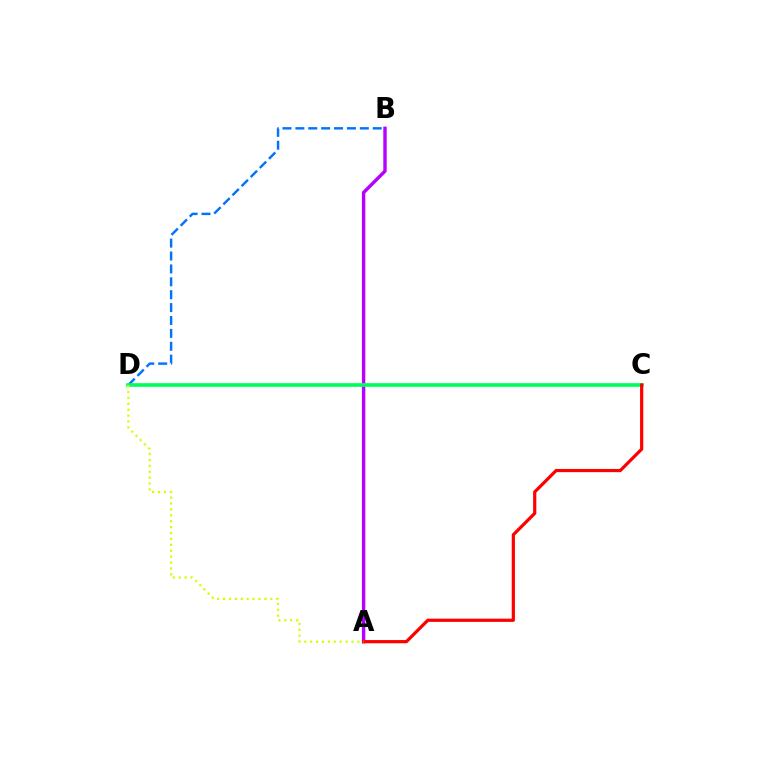{('A', 'B'): [{'color': '#b900ff', 'line_style': 'solid', 'thickness': 2.45}], ('B', 'D'): [{'color': '#0074ff', 'line_style': 'dashed', 'thickness': 1.75}], ('C', 'D'): [{'color': '#00ff5c', 'line_style': 'solid', 'thickness': 2.63}], ('A', 'C'): [{'color': '#ff0000', 'line_style': 'solid', 'thickness': 2.31}], ('A', 'D'): [{'color': '#d1ff00', 'line_style': 'dotted', 'thickness': 1.6}]}